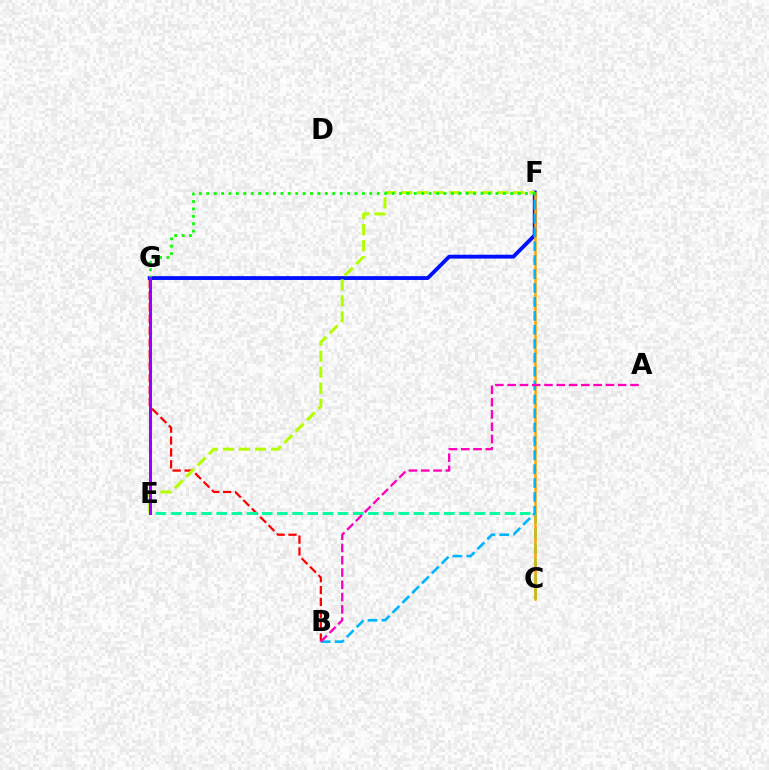{('B', 'G'): [{'color': '#ff0000', 'line_style': 'dashed', 'thickness': 1.61}], ('F', 'G'): [{'color': '#0010ff', 'line_style': 'solid', 'thickness': 2.76}, {'color': '#08ff00', 'line_style': 'dotted', 'thickness': 2.01}], ('C', 'E'): [{'color': '#00ff9d', 'line_style': 'dashed', 'thickness': 2.06}], ('C', 'F'): [{'color': '#ffa500', 'line_style': 'solid', 'thickness': 1.82}], ('B', 'F'): [{'color': '#00b5ff', 'line_style': 'dashed', 'thickness': 1.89}], ('A', 'B'): [{'color': '#ff00bd', 'line_style': 'dashed', 'thickness': 1.67}], ('E', 'F'): [{'color': '#b3ff00', 'line_style': 'dashed', 'thickness': 2.18}], ('E', 'G'): [{'color': '#9b00ff', 'line_style': 'solid', 'thickness': 2.18}]}